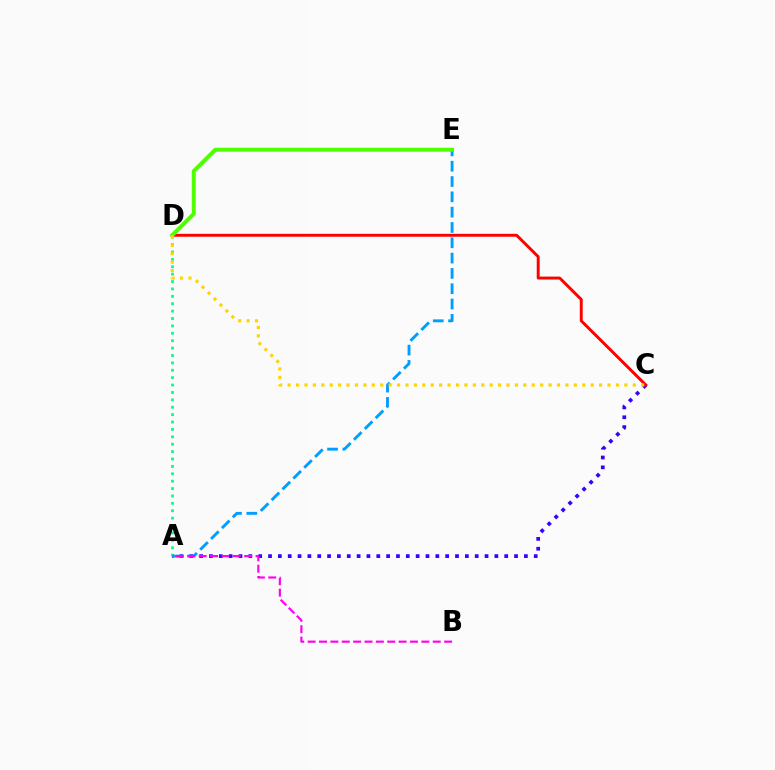{('A', 'C'): [{'color': '#3700ff', 'line_style': 'dotted', 'thickness': 2.67}], ('A', 'D'): [{'color': '#00ff86', 'line_style': 'dotted', 'thickness': 2.01}], ('A', 'E'): [{'color': '#009eff', 'line_style': 'dashed', 'thickness': 2.08}], ('A', 'B'): [{'color': '#ff00ed', 'line_style': 'dashed', 'thickness': 1.54}], ('C', 'D'): [{'color': '#ff0000', 'line_style': 'solid', 'thickness': 2.11}, {'color': '#ffd500', 'line_style': 'dotted', 'thickness': 2.29}], ('D', 'E'): [{'color': '#4fff00', 'line_style': 'solid', 'thickness': 2.87}]}